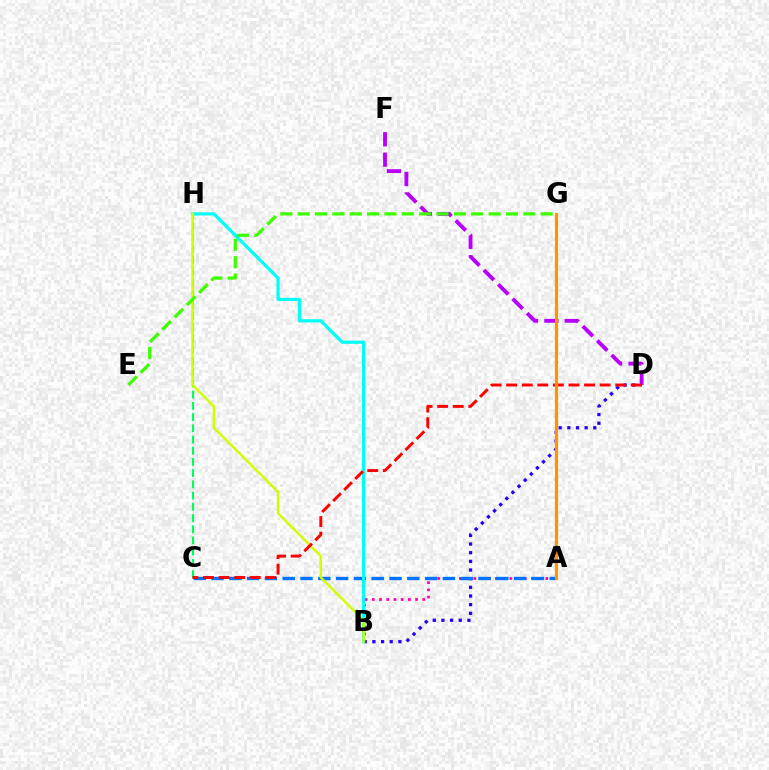{('C', 'H'): [{'color': '#00ff5c', 'line_style': 'dashed', 'thickness': 1.52}], ('B', 'D'): [{'color': '#2500ff', 'line_style': 'dotted', 'thickness': 2.35}], ('A', 'B'): [{'color': '#ff00ac', 'line_style': 'dotted', 'thickness': 1.96}], ('A', 'C'): [{'color': '#0074ff', 'line_style': 'dashed', 'thickness': 2.42}], ('D', 'F'): [{'color': '#b900ff', 'line_style': 'dashed', 'thickness': 2.77}], ('B', 'H'): [{'color': '#00fff6', 'line_style': 'solid', 'thickness': 2.31}, {'color': '#d1ff00', 'line_style': 'solid', 'thickness': 1.77}], ('C', 'D'): [{'color': '#ff0000', 'line_style': 'dashed', 'thickness': 2.12}], ('E', 'G'): [{'color': '#3dff00', 'line_style': 'dashed', 'thickness': 2.36}], ('A', 'G'): [{'color': '#ff9400', 'line_style': 'solid', 'thickness': 2.28}]}